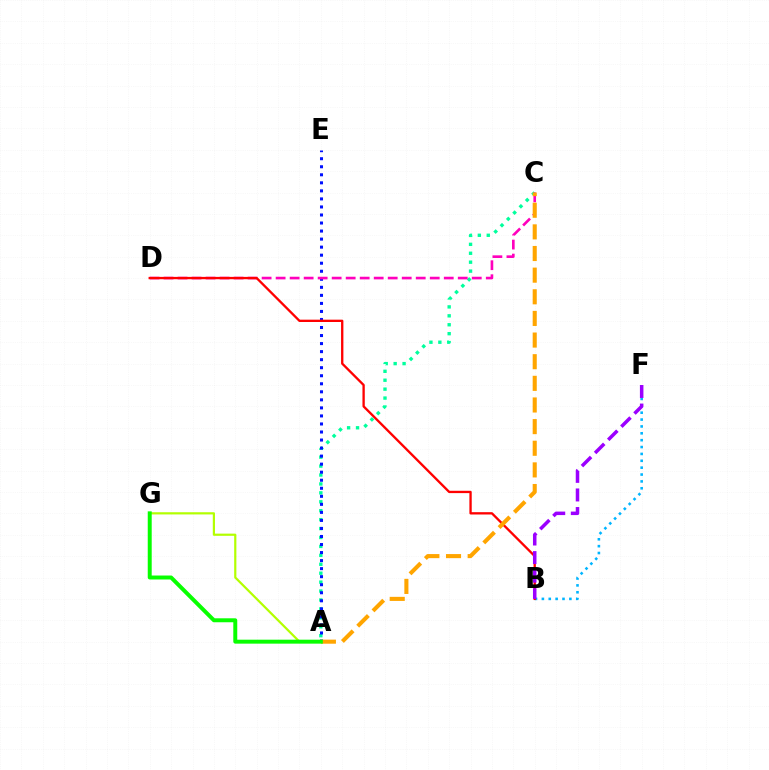{('A', 'C'): [{'color': '#00ff9d', 'line_style': 'dotted', 'thickness': 2.43}, {'color': '#ffa500', 'line_style': 'dashed', 'thickness': 2.94}], ('A', 'E'): [{'color': '#0010ff', 'line_style': 'dotted', 'thickness': 2.18}], ('A', 'G'): [{'color': '#b3ff00', 'line_style': 'solid', 'thickness': 1.58}, {'color': '#08ff00', 'line_style': 'solid', 'thickness': 2.85}], ('B', 'F'): [{'color': '#00b5ff', 'line_style': 'dotted', 'thickness': 1.87}, {'color': '#9b00ff', 'line_style': 'dashed', 'thickness': 2.52}], ('C', 'D'): [{'color': '#ff00bd', 'line_style': 'dashed', 'thickness': 1.9}], ('B', 'D'): [{'color': '#ff0000', 'line_style': 'solid', 'thickness': 1.68}]}